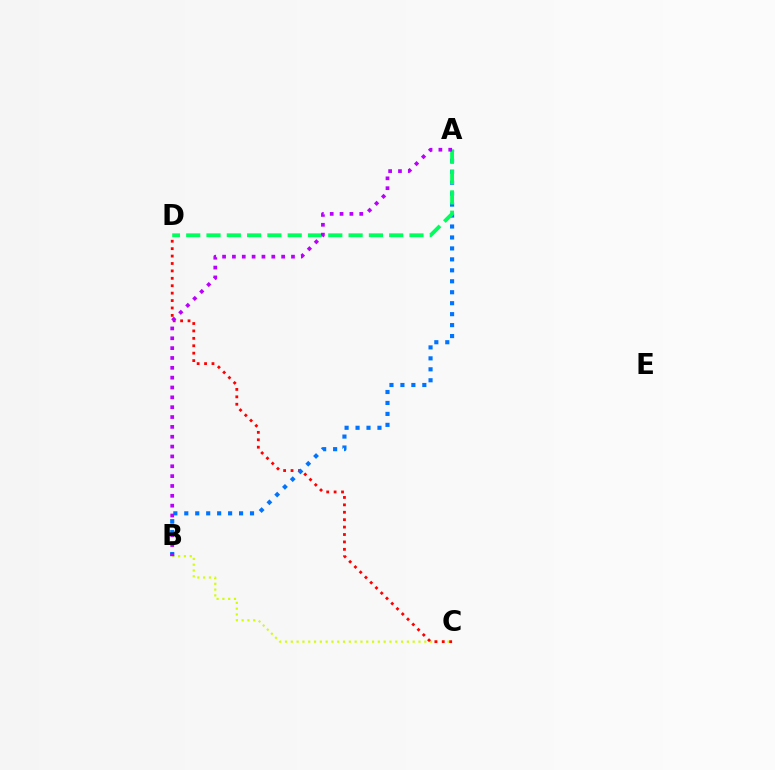{('B', 'C'): [{'color': '#d1ff00', 'line_style': 'dotted', 'thickness': 1.58}], ('C', 'D'): [{'color': '#ff0000', 'line_style': 'dotted', 'thickness': 2.01}], ('A', 'B'): [{'color': '#0074ff', 'line_style': 'dotted', 'thickness': 2.98}, {'color': '#b900ff', 'line_style': 'dotted', 'thickness': 2.68}], ('A', 'D'): [{'color': '#00ff5c', 'line_style': 'dashed', 'thickness': 2.76}]}